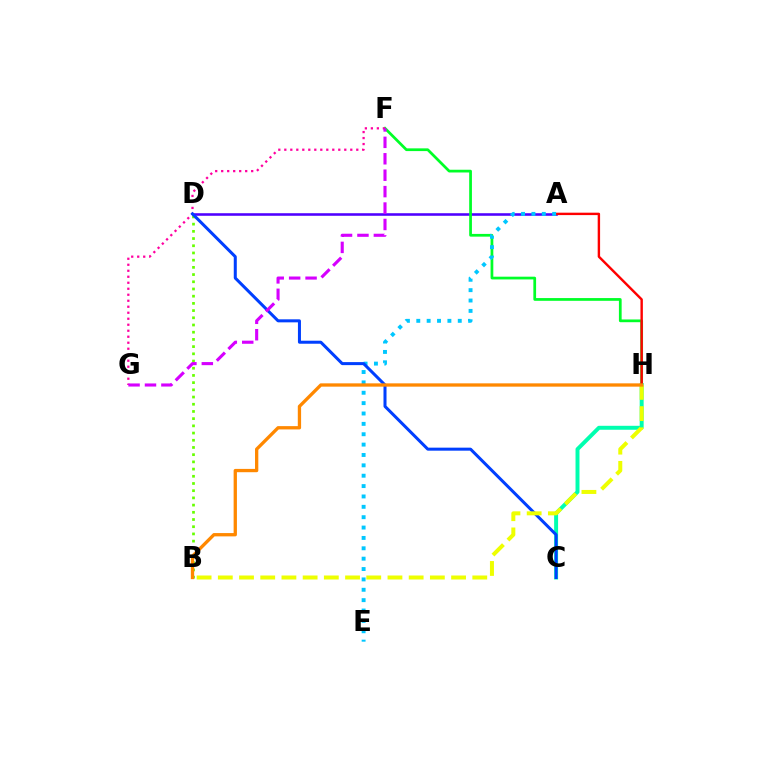{('A', 'D'): [{'color': '#4f00ff', 'line_style': 'solid', 'thickness': 1.85}], ('F', 'H'): [{'color': '#00ff27', 'line_style': 'solid', 'thickness': 1.97}], ('F', 'G'): [{'color': '#ff00a0', 'line_style': 'dotted', 'thickness': 1.63}, {'color': '#d600ff', 'line_style': 'dashed', 'thickness': 2.23}], ('B', 'D'): [{'color': '#66ff00', 'line_style': 'dotted', 'thickness': 1.96}], ('C', 'H'): [{'color': '#00ffaf', 'line_style': 'solid', 'thickness': 2.84}], ('A', 'H'): [{'color': '#ff0000', 'line_style': 'solid', 'thickness': 1.74}], ('A', 'E'): [{'color': '#00c7ff', 'line_style': 'dotted', 'thickness': 2.82}], ('C', 'D'): [{'color': '#003fff', 'line_style': 'solid', 'thickness': 2.18}], ('B', 'H'): [{'color': '#eeff00', 'line_style': 'dashed', 'thickness': 2.88}, {'color': '#ff8800', 'line_style': 'solid', 'thickness': 2.38}]}